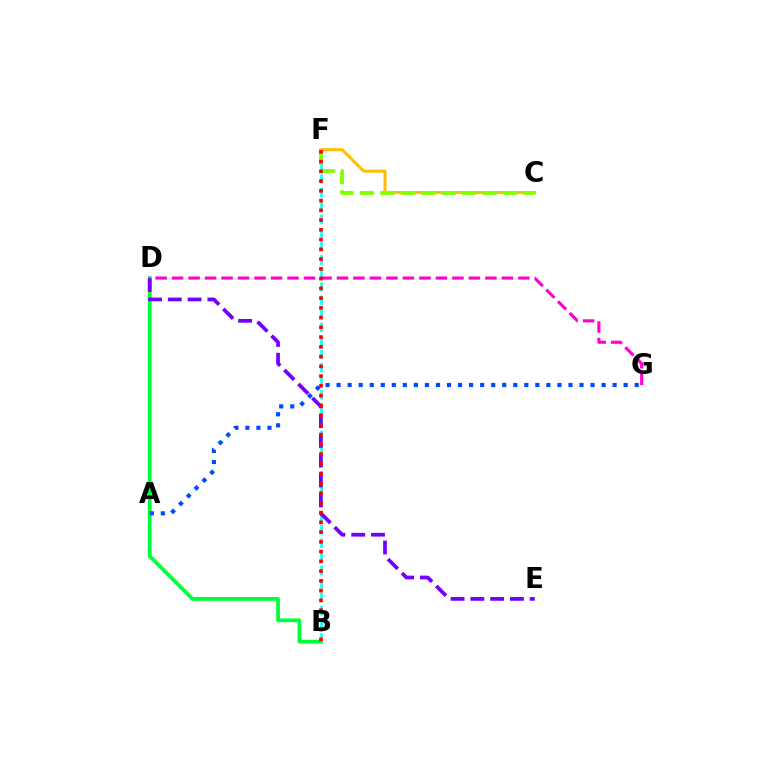{('C', 'F'): [{'color': '#ffbd00', 'line_style': 'solid', 'thickness': 2.17}, {'color': '#84ff00', 'line_style': 'dashed', 'thickness': 2.78}], ('B', 'F'): [{'color': '#00fff6', 'line_style': 'dashed', 'thickness': 1.83}, {'color': '#ff0000', 'line_style': 'dotted', 'thickness': 2.65}], ('B', 'D'): [{'color': '#00ff39', 'line_style': 'solid', 'thickness': 2.71}], ('D', 'E'): [{'color': '#7200ff', 'line_style': 'dashed', 'thickness': 2.69}], ('D', 'G'): [{'color': '#ff00cf', 'line_style': 'dashed', 'thickness': 2.24}], ('A', 'G'): [{'color': '#004bff', 'line_style': 'dotted', 'thickness': 3.0}]}